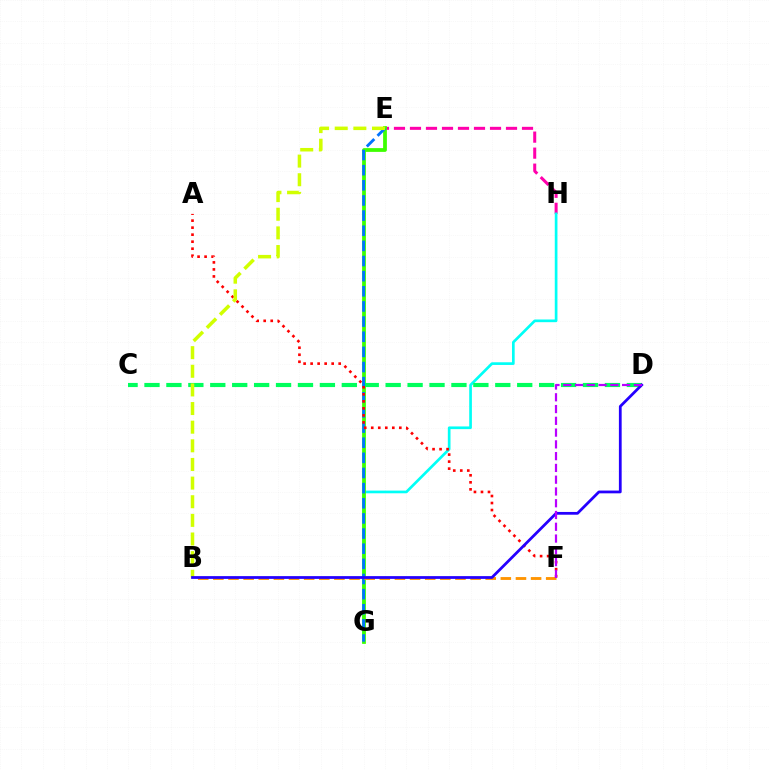{('E', 'H'): [{'color': '#ff00ac', 'line_style': 'dashed', 'thickness': 2.17}], ('G', 'H'): [{'color': '#00fff6', 'line_style': 'solid', 'thickness': 1.93}], ('E', 'G'): [{'color': '#3dff00', 'line_style': 'solid', 'thickness': 2.71}, {'color': '#0074ff', 'line_style': 'dashed', 'thickness': 2.06}], ('C', 'D'): [{'color': '#00ff5c', 'line_style': 'dashed', 'thickness': 2.98}], ('B', 'F'): [{'color': '#ff9400', 'line_style': 'dashed', 'thickness': 2.06}], ('A', 'F'): [{'color': '#ff0000', 'line_style': 'dotted', 'thickness': 1.91}], ('B', 'E'): [{'color': '#d1ff00', 'line_style': 'dashed', 'thickness': 2.53}], ('B', 'D'): [{'color': '#2500ff', 'line_style': 'solid', 'thickness': 1.99}], ('D', 'F'): [{'color': '#b900ff', 'line_style': 'dashed', 'thickness': 1.6}]}